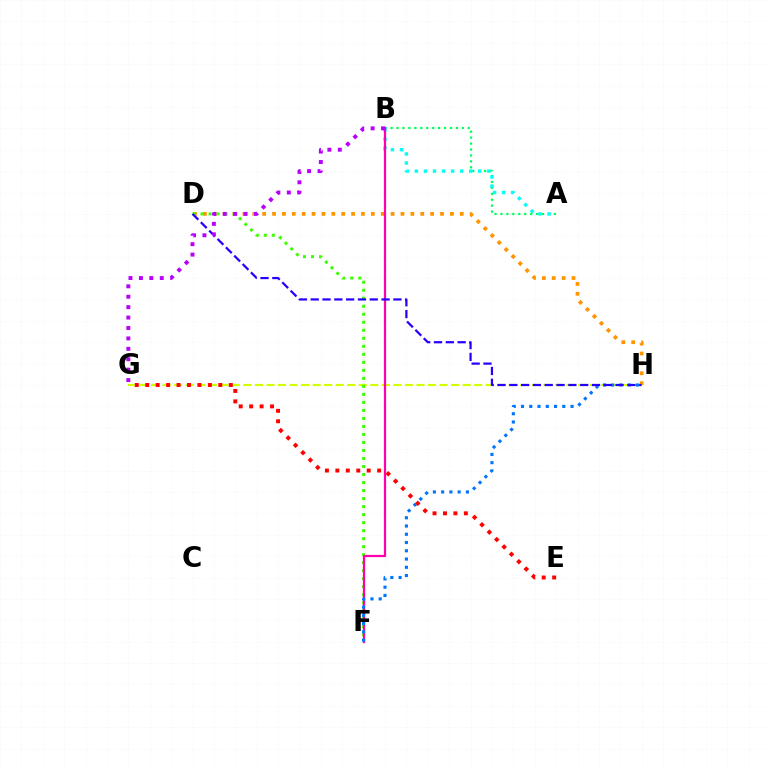{('D', 'H'): [{'color': '#ff9400', 'line_style': 'dotted', 'thickness': 2.68}, {'color': '#2500ff', 'line_style': 'dashed', 'thickness': 1.6}], ('G', 'H'): [{'color': '#d1ff00', 'line_style': 'dashed', 'thickness': 1.57}], ('A', 'B'): [{'color': '#00ff5c', 'line_style': 'dotted', 'thickness': 1.61}, {'color': '#00fff6', 'line_style': 'dotted', 'thickness': 2.46}], ('D', 'F'): [{'color': '#3dff00', 'line_style': 'dotted', 'thickness': 2.18}], ('B', 'F'): [{'color': '#ff00ac', 'line_style': 'solid', 'thickness': 1.62}], ('F', 'H'): [{'color': '#0074ff', 'line_style': 'dotted', 'thickness': 2.24}], ('E', 'G'): [{'color': '#ff0000', 'line_style': 'dotted', 'thickness': 2.84}], ('B', 'G'): [{'color': '#b900ff', 'line_style': 'dotted', 'thickness': 2.83}]}